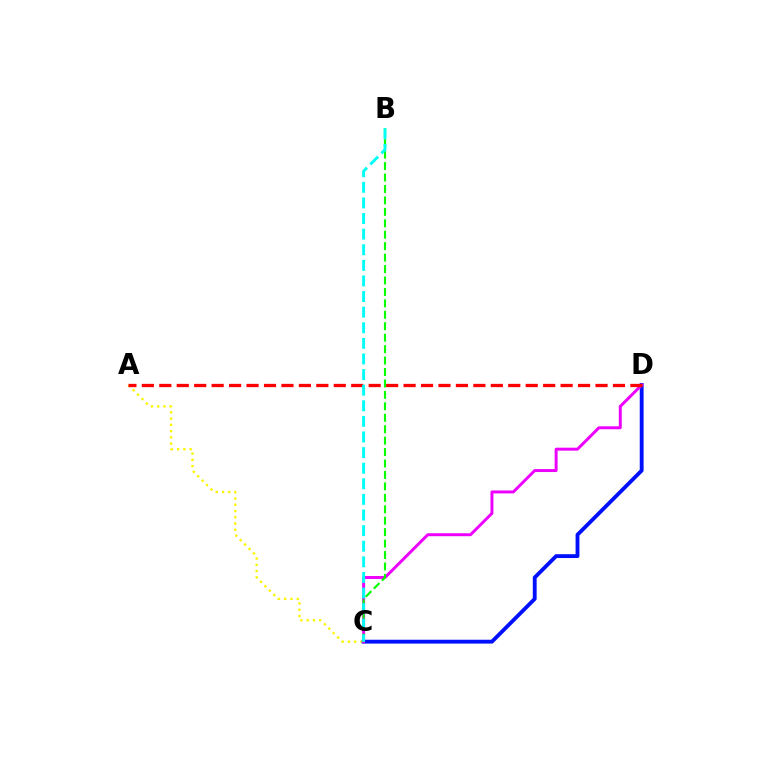{('A', 'C'): [{'color': '#fcf500', 'line_style': 'dotted', 'thickness': 1.7}], ('C', 'D'): [{'color': '#0010ff', 'line_style': 'solid', 'thickness': 2.77}, {'color': '#ee00ff', 'line_style': 'solid', 'thickness': 2.13}], ('A', 'D'): [{'color': '#ff0000', 'line_style': 'dashed', 'thickness': 2.37}], ('B', 'C'): [{'color': '#08ff00', 'line_style': 'dashed', 'thickness': 1.55}, {'color': '#00fff6', 'line_style': 'dashed', 'thickness': 2.12}]}